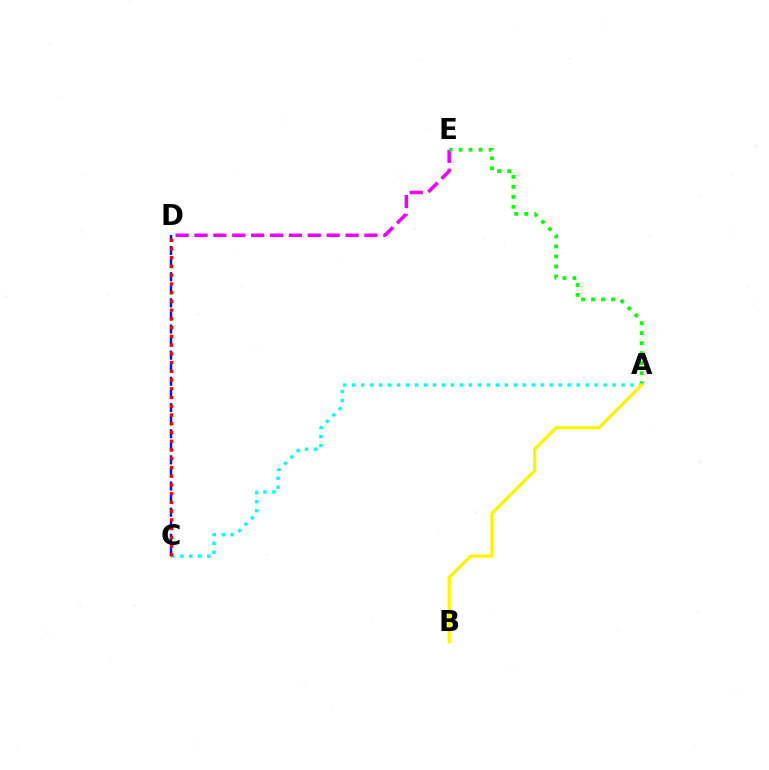{('D', 'E'): [{'color': '#ee00ff', 'line_style': 'dashed', 'thickness': 2.56}], ('A', 'E'): [{'color': '#08ff00', 'line_style': 'dotted', 'thickness': 2.71}], ('C', 'D'): [{'color': '#0010ff', 'line_style': 'dashed', 'thickness': 1.78}, {'color': '#ff0000', 'line_style': 'dotted', 'thickness': 2.37}], ('A', 'C'): [{'color': '#00fff6', 'line_style': 'dotted', 'thickness': 2.44}], ('A', 'B'): [{'color': '#fcf500', 'line_style': 'solid', 'thickness': 2.34}]}